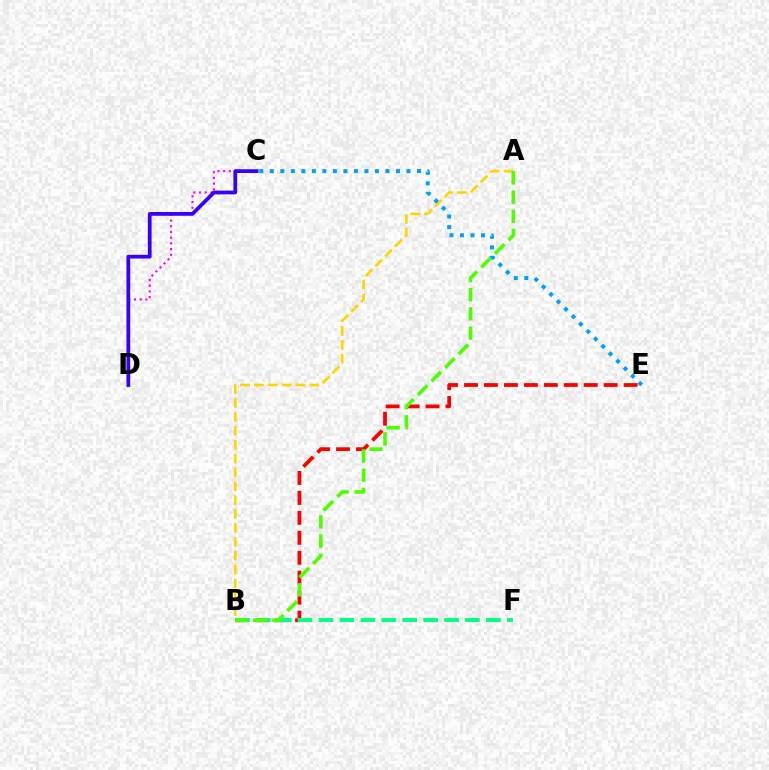{('C', 'D'): [{'color': '#ff00ed', 'line_style': 'dotted', 'thickness': 1.55}, {'color': '#3700ff', 'line_style': 'solid', 'thickness': 2.71}], ('B', 'E'): [{'color': '#ff0000', 'line_style': 'dashed', 'thickness': 2.71}], ('B', 'F'): [{'color': '#00ff86', 'line_style': 'dashed', 'thickness': 2.84}], ('A', 'B'): [{'color': '#ffd500', 'line_style': 'dashed', 'thickness': 1.88}, {'color': '#4fff00', 'line_style': 'dashed', 'thickness': 2.61}], ('C', 'E'): [{'color': '#009eff', 'line_style': 'dotted', 'thickness': 2.86}]}